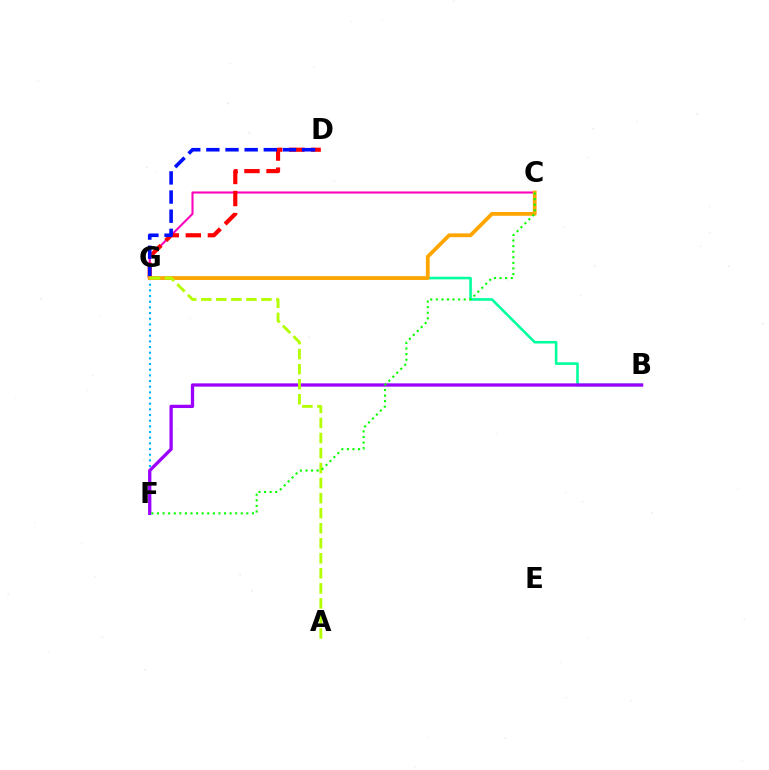{('B', 'G'): [{'color': '#00ff9d', 'line_style': 'solid', 'thickness': 1.86}], ('F', 'G'): [{'color': '#00b5ff', 'line_style': 'dotted', 'thickness': 1.54}], ('B', 'F'): [{'color': '#9b00ff', 'line_style': 'solid', 'thickness': 2.36}], ('C', 'G'): [{'color': '#ff00bd', 'line_style': 'solid', 'thickness': 1.5}, {'color': '#ffa500', 'line_style': 'solid', 'thickness': 2.72}], ('D', 'G'): [{'color': '#ff0000', 'line_style': 'dashed', 'thickness': 3.0}, {'color': '#0010ff', 'line_style': 'dashed', 'thickness': 2.6}], ('A', 'G'): [{'color': '#b3ff00', 'line_style': 'dashed', 'thickness': 2.04}], ('C', 'F'): [{'color': '#08ff00', 'line_style': 'dotted', 'thickness': 1.52}]}